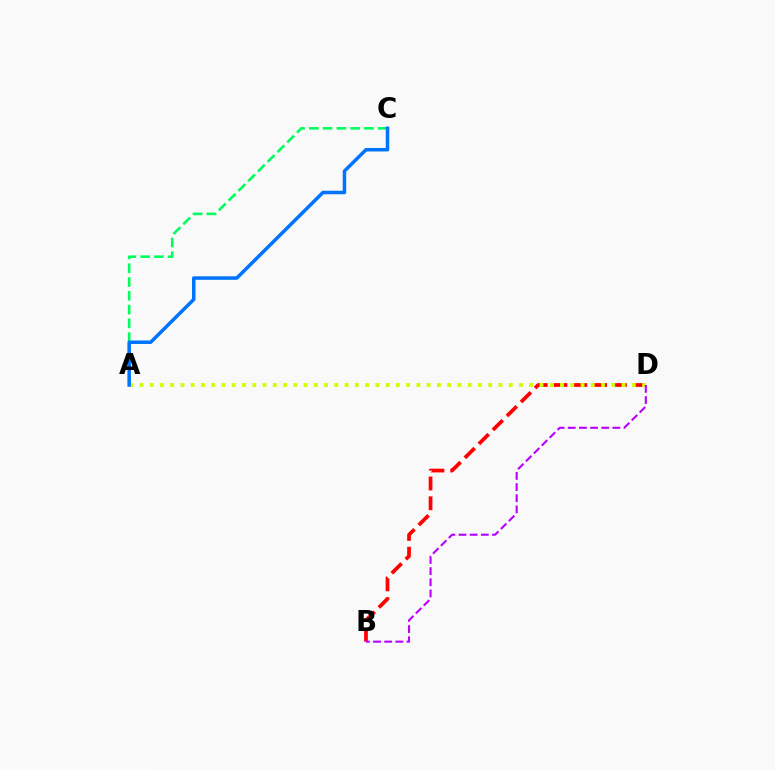{('B', 'D'): [{'color': '#ff0000', 'line_style': 'dashed', 'thickness': 2.69}, {'color': '#b900ff', 'line_style': 'dashed', 'thickness': 1.52}], ('A', 'D'): [{'color': '#d1ff00', 'line_style': 'dotted', 'thickness': 2.79}], ('A', 'C'): [{'color': '#00ff5c', 'line_style': 'dashed', 'thickness': 1.87}, {'color': '#0074ff', 'line_style': 'solid', 'thickness': 2.52}]}